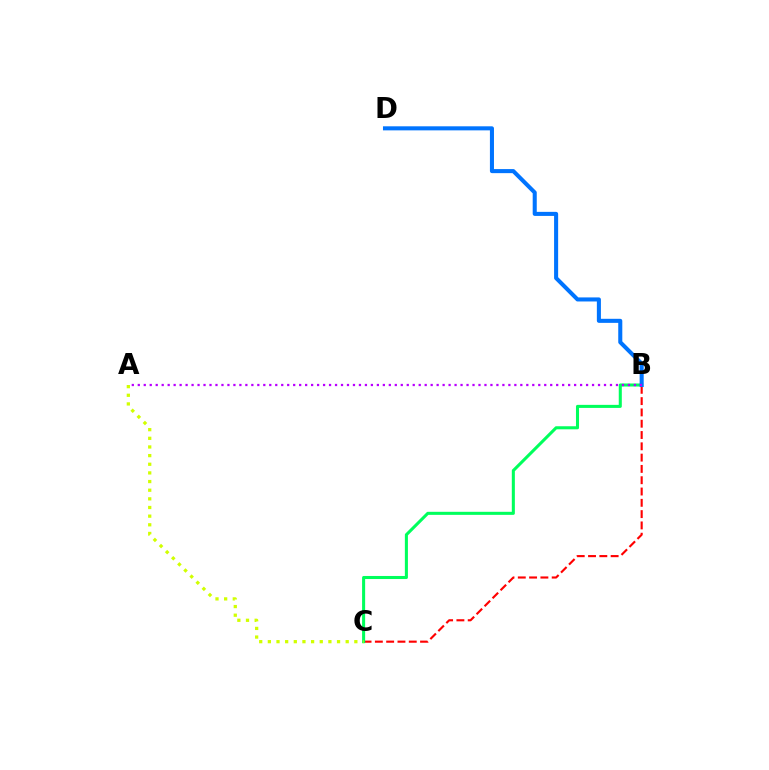{('B', 'C'): [{'color': '#ff0000', 'line_style': 'dashed', 'thickness': 1.54}, {'color': '#00ff5c', 'line_style': 'solid', 'thickness': 2.2}], ('B', 'D'): [{'color': '#0074ff', 'line_style': 'solid', 'thickness': 2.92}], ('A', 'B'): [{'color': '#b900ff', 'line_style': 'dotted', 'thickness': 1.62}], ('A', 'C'): [{'color': '#d1ff00', 'line_style': 'dotted', 'thickness': 2.35}]}